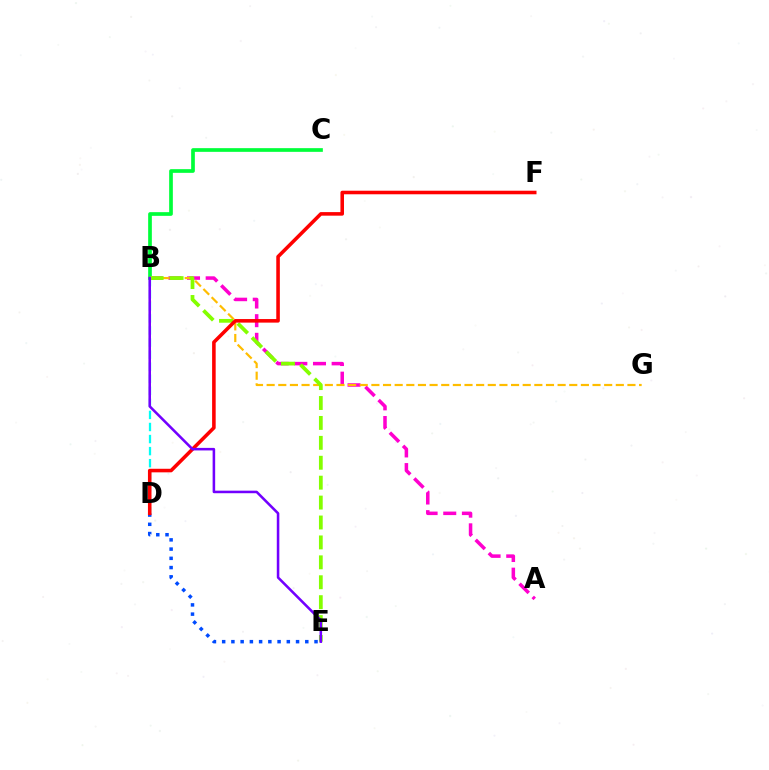{('D', 'E'): [{'color': '#004bff', 'line_style': 'dotted', 'thickness': 2.51}], ('A', 'B'): [{'color': '#ff00cf', 'line_style': 'dashed', 'thickness': 2.53}], ('B', 'D'): [{'color': '#00fff6', 'line_style': 'dashed', 'thickness': 1.64}], ('B', 'C'): [{'color': '#00ff39', 'line_style': 'solid', 'thickness': 2.66}], ('B', 'G'): [{'color': '#ffbd00', 'line_style': 'dashed', 'thickness': 1.58}], ('B', 'E'): [{'color': '#84ff00', 'line_style': 'dashed', 'thickness': 2.71}, {'color': '#7200ff', 'line_style': 'solid', 'thickness': 1.84}], ('D', 'F'): [{'color': '#ff0000', 'line_style': 'solid', 'thickness': 2.57}]}